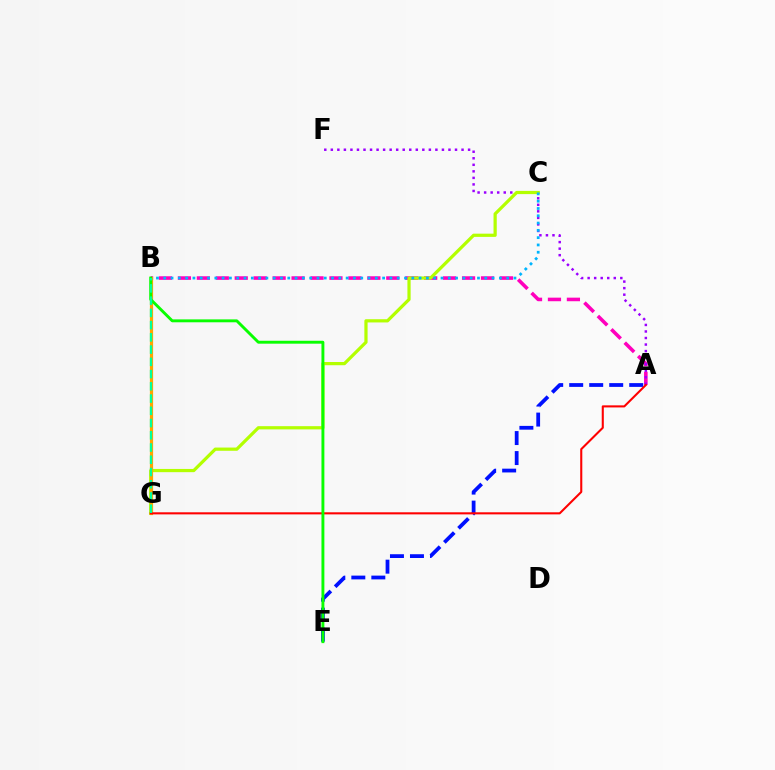{('A', 'B'): [{'color': '#ff00bd', 'line_style': 'dashed', 'thickness': 2.57}], ('A', 'F'): [{'color': '#9b00ff', 'line_style': 'dotted', 'thickness': 1.78}], ('C', 'G'): [{'color': '#b3ff00', 'line_style': 'solid', 'thickness': 2.32}], ('B', 'C'): [{'color': '#00b5ff', 'line_style': 'dotted', 'thickness': 1.98}], ('A', 'E'): [{'color': '#0010ff', 'line_style': 'dashed', 'thickness': 2.72}], ('B', 'G'): [{'color': '#ffa500', 'line_style': 'solid', 'thickness': 2.31}, {'color': '#00ff9d', 'line_style': 'dashed', 'thickness': 1.66}], ('A', 'G'): [{'color': '#ff0000', 'line_style': 'solid', 'thickness': 1.5}], ('B', 'E'): [{'color': '#08ff00', 'line_style': 'solid', 'thickness': 2.09}]}